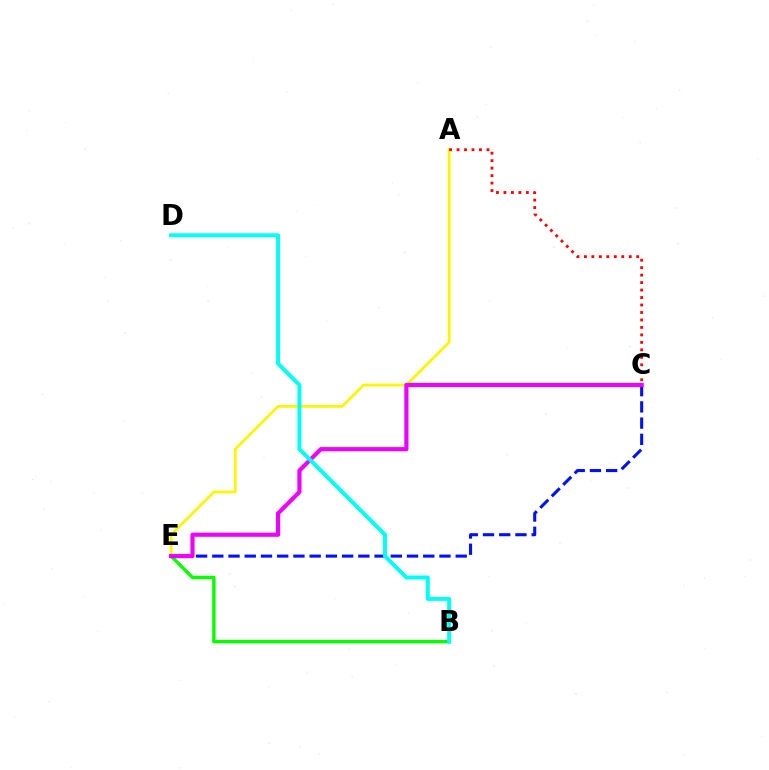{('B', 'E'): [{'color': '#08ff00', 'line_style': 'solid', 'thickness': 2.46}], ('C', 'E'): [{'color': '#0010ff', 'line_style': 'dashed', 'thickness': 2.2}, {'color': '#ee00ff', 'line_style': 'solid', 'thickness': 2.99}], ('A', 'E'): [{'color': '#fcf500', 'line_style': 'solid', 'thickness': 1.98}], ('A', 'C'): [{'color': '#ff0000', 'line_style': 'dotted', 'thickness': 2.03}], ('B', 'D'): [{'color': '#00fff6', 'line_style': 'solid', 'thickness': 2.84}]}